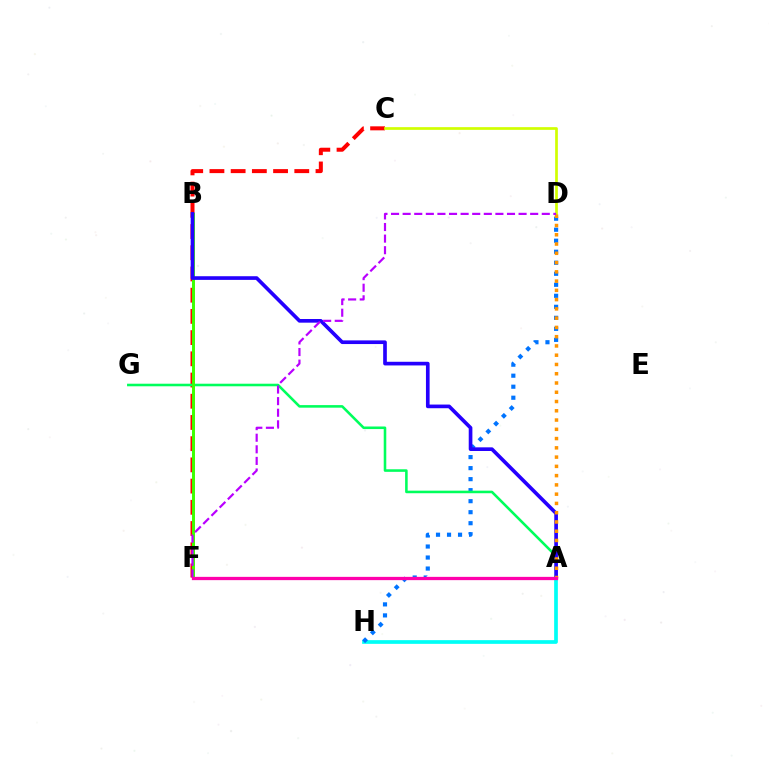{('A', 'H'): [{'color': '#00fff6', 'line_style': 'solid', 'thickness': 2.67}], ('C', 'F'): [{'color': '#ff0000', 'line_style': 'dashed', 'thickness': 2.88}], ('D', 'H'): [{'color': '#0074ff', 'line_style': 'dotted', 'thickness': 2.99}], ('A', 'G'): [{'color': '#00ff5c', 'line_style': 'solid', 'thickness': 1.85}], ('B', 'F'): [{'color': '#3dff00', 'line_style': 'solid', 'thickness': 2.13}], ('A', 'B'): [{'color': '#2500ff', 'line_style': 'solid', 'thickness': 2.64}], ('C', 'D'): [{'color': '#d1ff00', 'line_style': 'solid', 'thickness': 1.95}], ('A', 'D'): [{'color': '#ff9400', 'line_style': 'dotted', 'thickness': 2.52}], ('D', 'F'): [{'color': '#b900ff', 'line_style': 'dashed', 'thickness': 1.58}], ('A', 'F'): [{'color': '#ff00ac', 'line_style': 'solid', 'thickness': 2.36}]}